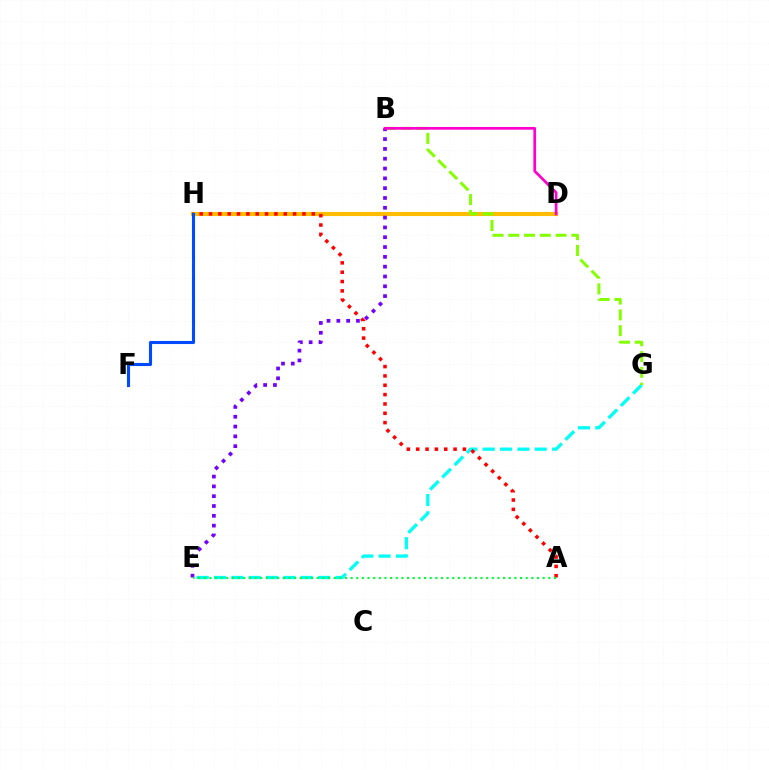{('D', 'H'): [{'color': '#ffbd00', 'line_style': 'solid', 'thickness': 2.96}], ('E', 'G'): [{'color': '#00fff6', 'line_style': 'dashed', 'thickness': 2.36}], ('A', 'H'): [{'color': '#ff0000', 'line_style': 'dotted', 'thickness': 2.54}], ('B', 'G'): [{'color': '#84ff00', 'line_style': 'dashed', 'thickness': 2.14}], ('F', 'H'): [{'color': '#004bff', 'line_style': 'solid', 'thickness': 2.23}], ('B', 'E'): [{'color': '#7200ff', 'line_style': 'dotted', 'thickness': 2.67}], ('B', 'D'): [{'color': '#ff00cf', 'line_style': 'solid', 'thickness': 1.96}], ('A', 'E'): [{'color': '#00ff39', 'line_style': 'dotted', 'thickness': 1.53}]}